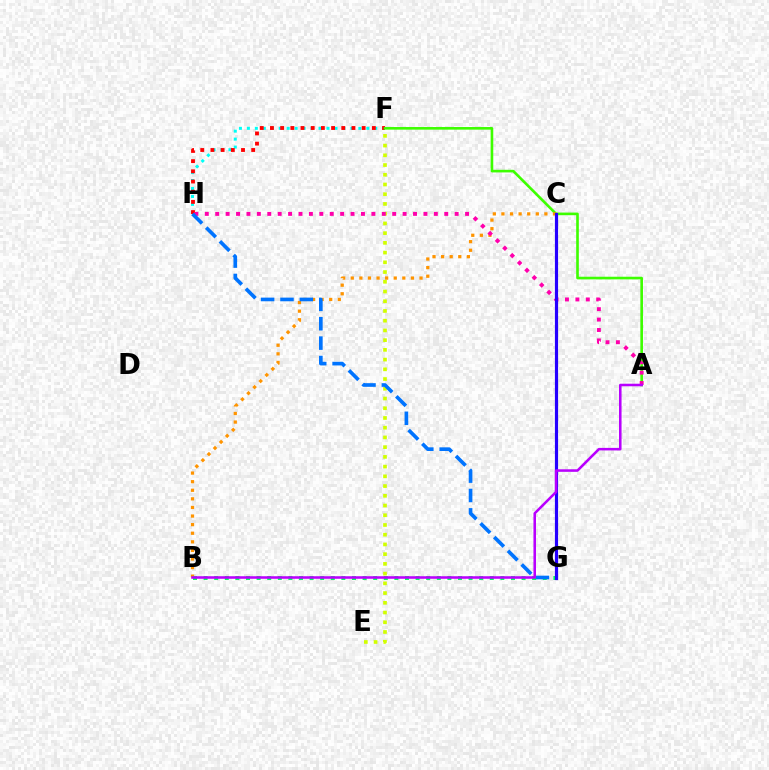{('F', 'H'): [{'color': '#00fff6', 'line_style': 'dotted', 'thickness': 2.16}, {'color': '#ff0000', 'line_style': 'dotted', 'thickness': 2.77}], ('E', 'F'): [{'color': '#d1ff00', 'line_style': 'dotted', 'thickness': 2.64}], ('A', 'F'): [{'color': '#3dff00', 'line_style': 'solid', 'thickness': 1.89}], ('B', 'C'): [{'color': '#ff9400', 'line_style': 'dotted', 'thickness': 2.33}], ('B', 'G'): [{'color': '#00ff5c', 'line_style': 'dotted', 'thickness': 2.88}], ('A', 'H'): [{'color': '#ff00ac', 'line_style': 'dotted', 'thickness': 2.83}], ('G', 'H'): [{'color': '#0074ff', 'line_style': 'dashed', 'thickness': 2.63}], ('C', 'G'): [{'color': '#2500ff', 'line_style': 'solid', 'thickness': 2.29}], ('A', 'B'): [{'color': '#b900ff', 'line_style': 'solid', 'thickness': 1.84}]}